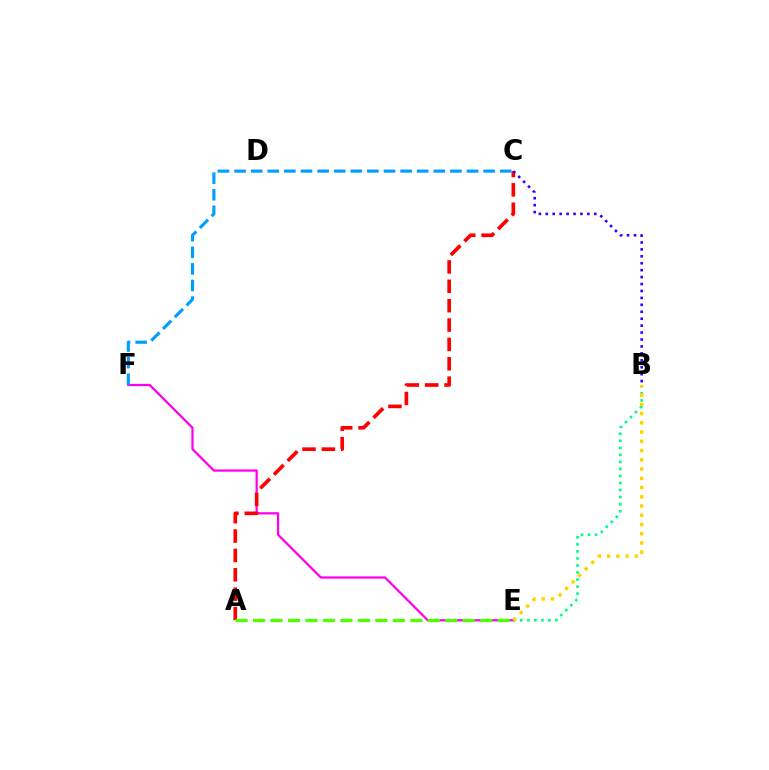{('E', 'F'): [{'color': '#ff00ed', 'line_style': 'solid', 'thickness': 1.63}], ('A', 'C'): [{'color': '#ff0000', 'line_style': 'dashed', 'thickness': 2.63}], ('B', 'C'): [{'color': '#3700ff', 'line_style': 'dotted', 'thickness': 1.88}], ('B', 'E'): [{'color': '#00ff86', 'line_style': 'dotted', 'thickness': 1.91}, {'color': '#ffd500', 'line_style': 'dotted', 'thickness': 2.51}], ('A', 'E'): [{'color': '#4fff00', 'line_style': 'dashed', 'thickness': 2.37}], ('C', 'F'): [{'color': '#009eff', 'line_style': 'dashed', 'thickness': 2.26}]}